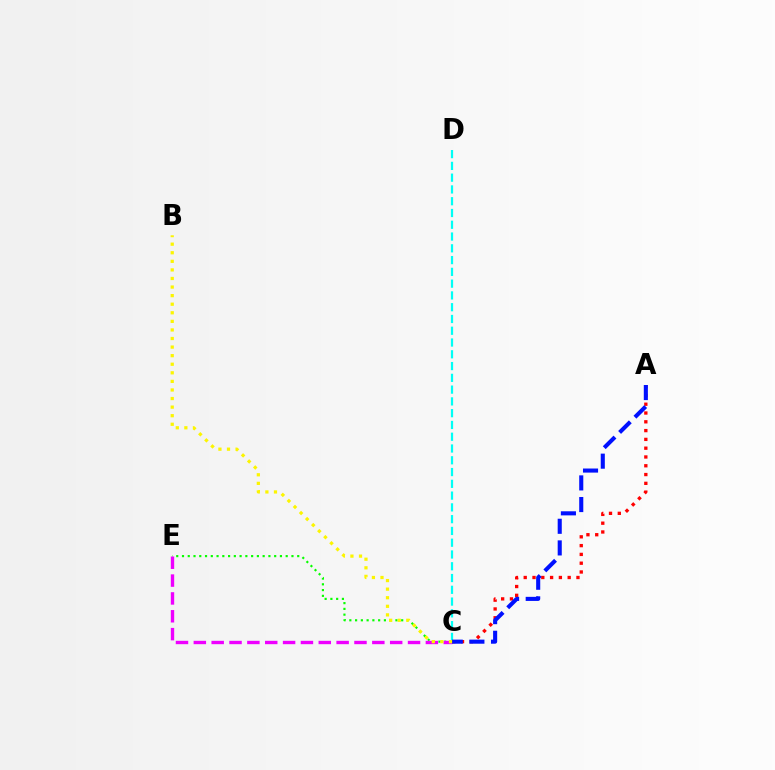{('C', 'E'): [{'color': '#08ff00', 'line_style': 'dotted', 'thickness': 1.57}, {'color': '#ee00ff', 'line_style': 'dashed', 'thickness': 2.42}], ('C', 'D'): [{'color': '#00fff6', 'line_style': 'dashed', 'thickness': 1.6}], ('A', 'C'): [{'color': '#ff0000', 'line_style': 'dotted', 'thickness': 2.39}, {'color': '#0010ff', 'line_style': 'dashed', 'thickness': 2.94}], ('B', 'C'): [{'color': '#fcf500', 'line_style': 'dotted', 'thickness': 2.33}]}